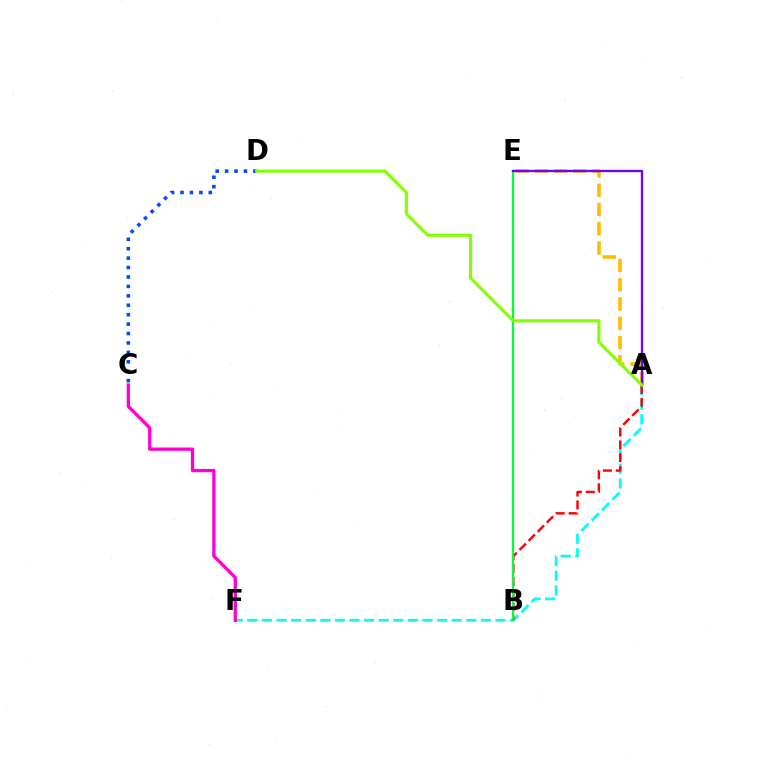{('A', 'E'): [{'color': '#ffbd00', 'line_style': 'dashed', 'thickness': 2.62}, {'color': '#7200ff', 'line_style': 'solid', 'thickness': 1.67}], ('A', 'F'): [{'color': '#00fff6', 'line_style': 'dashed', 'thickness': 1.98}], ('C', 'F'): [{'color': '#ff00cf', 'line_style': 'solid', 'thickness': 2.36}], ('A', 'B'): [{'color': '#ff0000', 'line_style': 'dashed', 'thickness': 1.75}], ('C', 'D'): [{'color': '#004bff', 'line_style': 'dotted', 'thickness': 2.56}], ('B', 'E'): [{'color': '#00ff39', 'line_style': 'solid', 'thickness': 1.58}], ('A', 'D'): [{'color': '#84ff00', 'line_style': 'solid', 'thickness': 2.22}]}